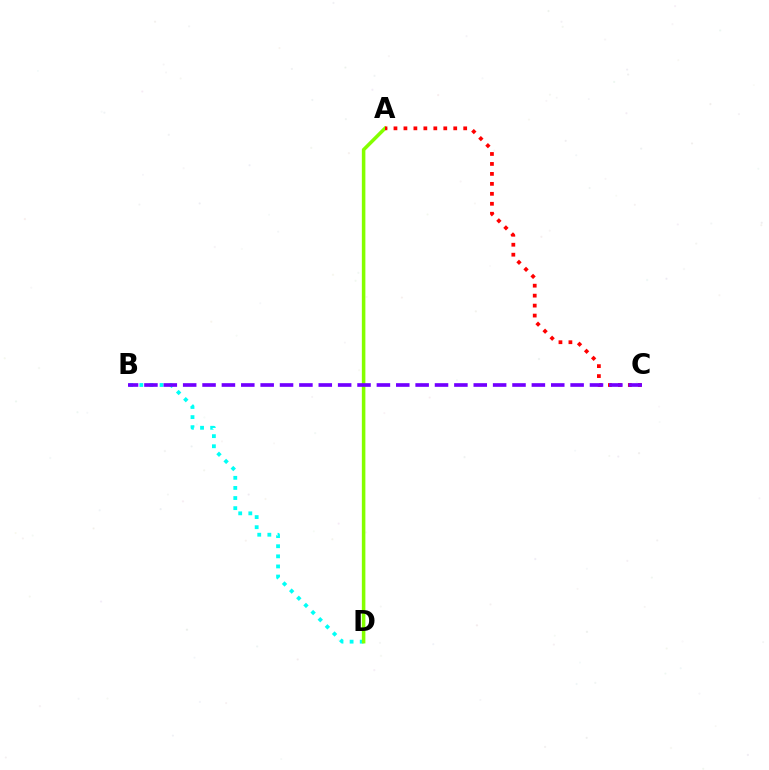{('B', 'D'): [{'color': '#00fff6', 'line_style': 'dotted', 'thickness': 2.75}], ('A', 'D'): [{'color': '#84ff00', 'line_style': 'solid', 'thickness': 2.54}], ('A', 'C'): [{'color': '#ff0000', 'line_style': 'dotted', 'thickness': 2.71}], ('B', 'C'): [{'color': '#7200ff', 'line_style': 'dashed', 'thickness': 2.63}]}